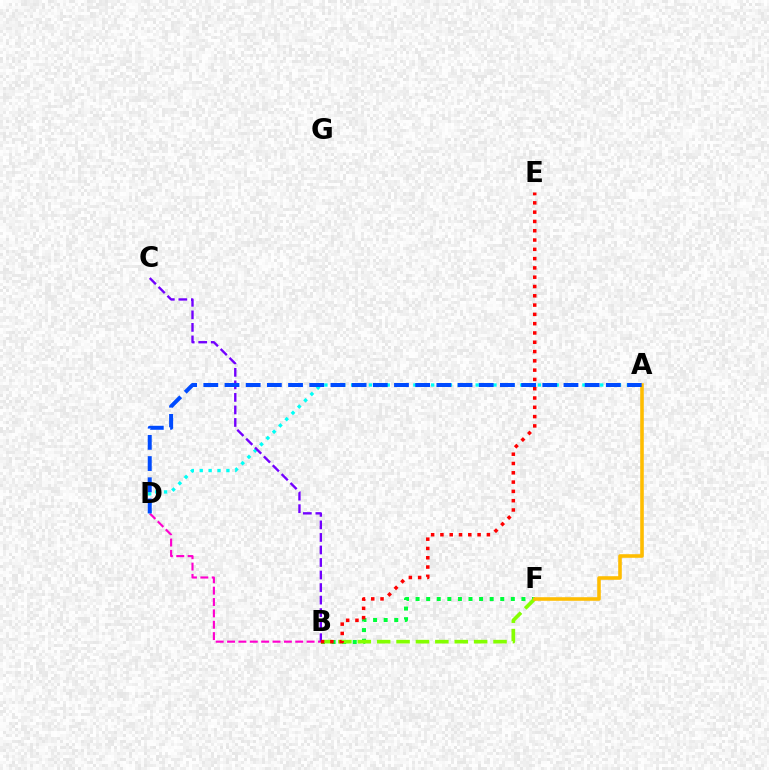{('B', 'F'): [{'color': '#00ff39', 'line_style': 'dotted', 'thickness': 2.88}, {'color': '#84ff00', 'line_style': 'dashed', 'thickness': 2.63}], ('B', 'D'): [{'color': '#ff00cf', 'line_style': 'dashed', 'thickness': 1.54}], ('A', 'D'): [{'color': '#00fff6', 'line_style': 'dotted', 'thickness': 2.42}, {'color': '#004bff', 'line_style': 'dashed', 'thickness': 2.88}], ('B', 'C'): [{'color': '#7200ff', 'line_style': 'dashed', 'thickness': 1.7}], ('B', 'E'): [{'color': '#ff0000', 'line_style': 'dotted', 'thickness': 2.52}], ('A', 'F'): [{'color': '#ffbd00', 'line_style': 'solid', 'thickness': 2.58}]}